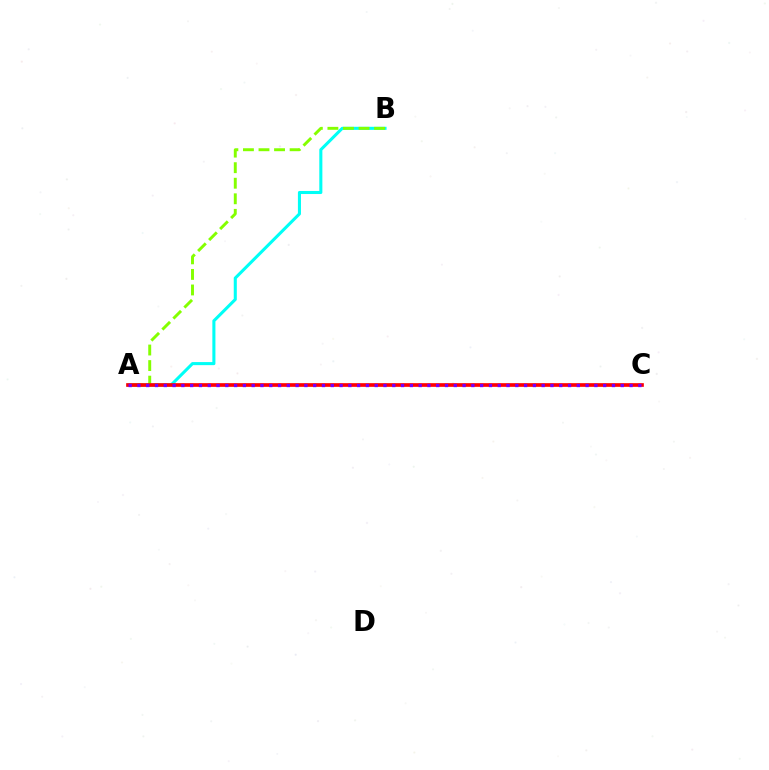{('A', 'B'): [{'color': '#00fff6', 'line_style': 'solid', 'thickness': 2.21}, {'color': '#84ff00', 'line_style': 'dashed', 'thickness': 2.11}], ('A', 'C'): [{'color': '#ff0000', 'line_style': 'solid', 'thickness': 2.64}, {'color': '#7200ff', 'line_style': 'dotted', 'thickness': 2.39}]}